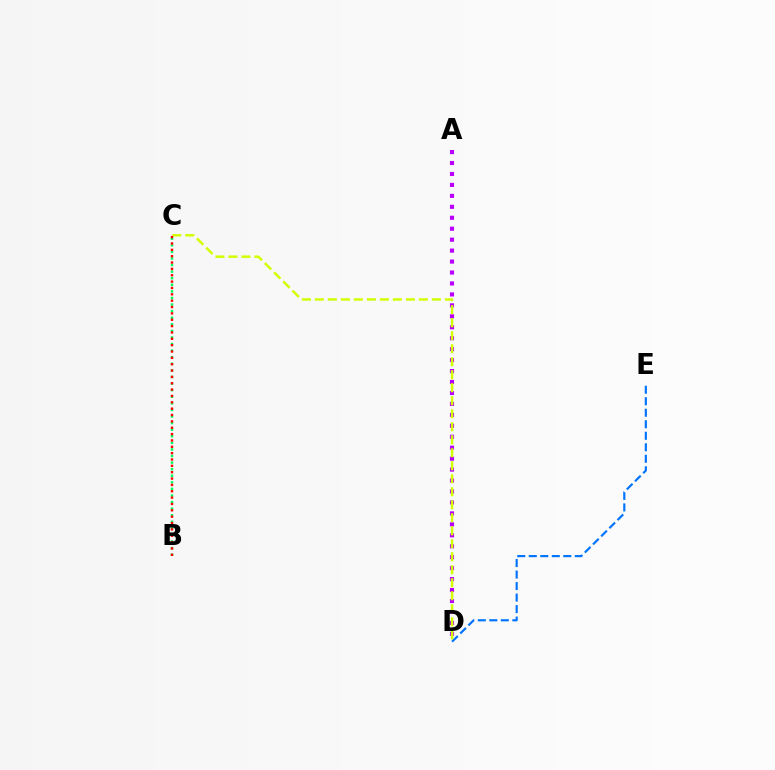{('D', 'E'): [{'color': '#0074ff', 'line_style': 'dashed', 'thickness': 1.56}], ('A', 'D'): [{'color': '#b900ff', 'line_style': 'dotted', 'thickness': 2.98}], ('C', 'D'): [{'color': '#d1ff00', 'line_style': 'dashed', 'thickness': 1.77}], ('B', 'C'): [{'color': '#00ff5c', 'line_style': 'dotted', 'thickness': 1.79}, {'color': '#ff0000', 'line_style': 'dotted', 'thickness': 1.73}]}